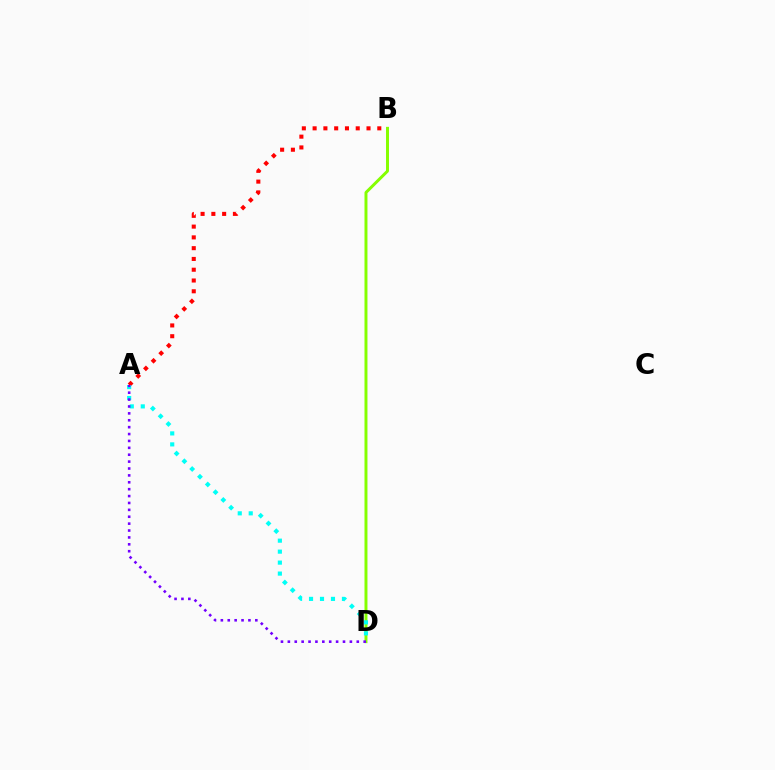{('A', 'B'): [{'color': '#ff0000', 'line_style': 'dotted', 'thickness': 2.93}], ('B', 'D'): [{'color': '#84ff00', 'line_style': 'solid', 'thickness': 2.13}], ('A', 'D'): [{'color': '#00fff6', 'line_style': 'dotted', 'thickness': 2.98}, {'color': '#7200ff', 'line_style': 'dotted', 'thickness': 1.87}]}